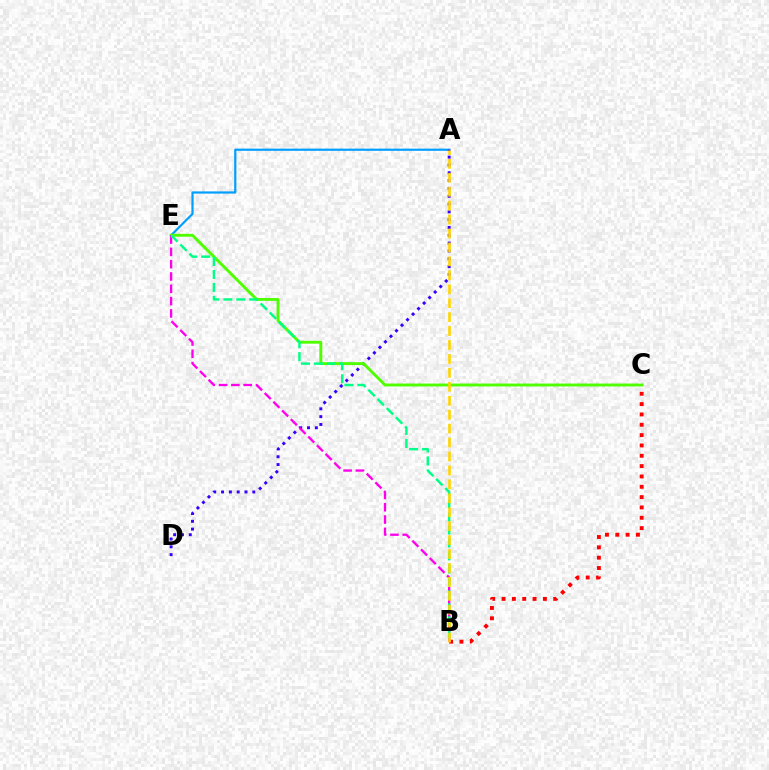{('B', 'C'): [{'color': '#ff0000', 'line_style': 'dotted', 'thickness': 2.81}], ('A', 'E'): [{'color': '#009eff', 'line_style': 'solid', 'thickness': 1.58}], ('A', 'D'): [{'color': '#3700ff', 'line_style': 'dotted', 'thickness': 2.12}], ('C', 'E'): [{'color': '#4fff00', 'line_style': 'solid', 'thickness': 2.09}], ('B', 'E'): [{'color': '#ff00ed', 'line_style': 'dashed', 'thickness': 1.67}, {'color': '#00ff86', 'line_style': 'dashed', 'thickness': 1.76}], ('A', 'B'): [{'color': '#ffd500', 'line_style': 'dashed', 'thickness': 1.89}]}